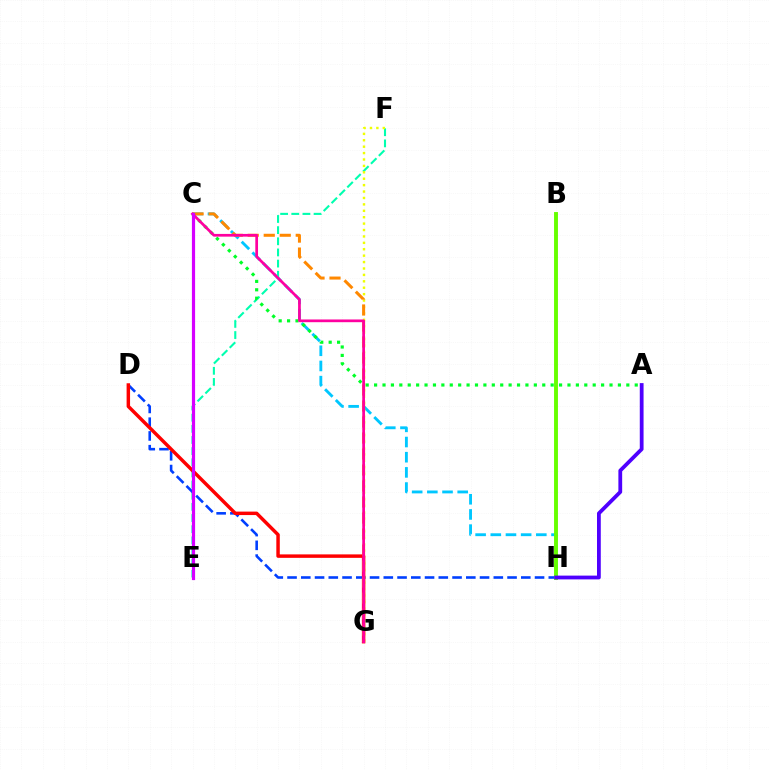{('C', 'H'): [{'color': '#00c7ff', 'line_style': 'dashed', 'thickness': 2.06}], ('E', 'F'): [{'color': '#00ffaf', 'line_style': 'dashed', 'thickness': 1.51}], ('D', 'H'): [{'color': '#003fff', 'line_style': 'dashed', 'thickness': 1.87}], ('B', 'H'): [{'color': '#66ff00', 'line_style': 'solid', 'thickness': 2.81}], ('A', 'H'): [{'color': '#4f00ff', 'line_style': 'solid', 'thickness': 2.72}], ('F', 'G'): [{'color': '#eeff00', 'line_style': 'dotted', 'thickness': 1.74}], ('D', 'G'): [{'color': '#ff0000', 'line_style': 'solid', 'thickness': 2.49}], ('A', 'C'): [{'color': '#00ff27', 'line_style': 'dotted', 'thickness': 2.28}], ('C', 'G'): [{'color': '#ff8800', 'line_style': 'dashed', 'thickness': 2.17}, {'color': '#ff00a0', 'line_style': 'solid', 'thickness': 1.96}], ('C', 'E'): [{'color': '#d600ff', 'line_style': 'solid', 'thickness': 2.3}]}